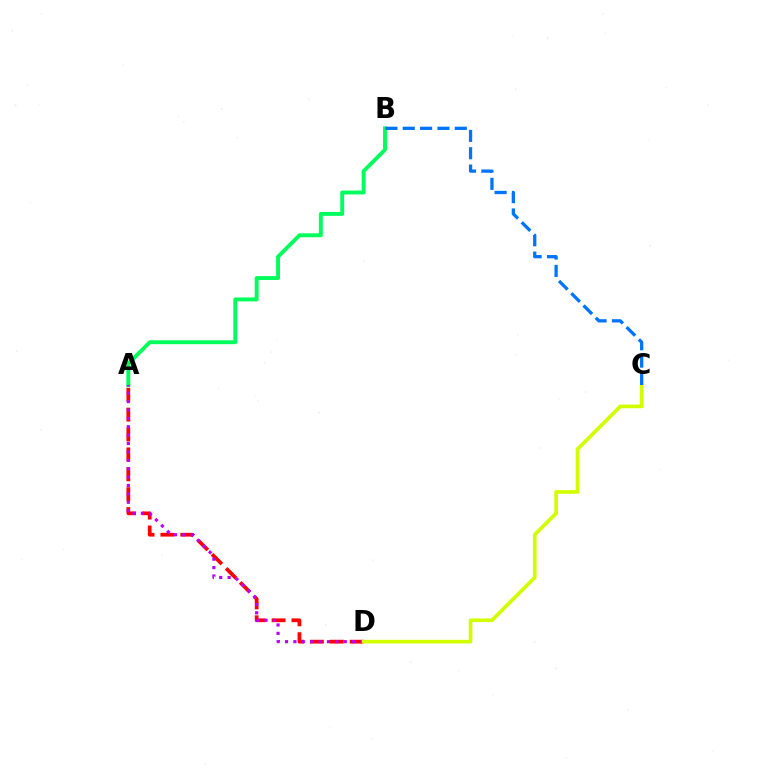{('A', 'B'): [{'color': '#00ff5c', 'line_style': 'solid', 'thickness': 2.81}], ('A', 'D'): [{'color': '#ff0000', 'line_style': 'dashed', 'thickness': 2.7}, {'color': '#b900ff', 'line_style': 'dotted', 'thickness': 2.28}], ('C', 'D'): [{'color': '#d1ff00', 'line_style': 'solid', 'thickness': 2.64}], ('B', 'C'): [{'color': '#0074ff', 'line_style': 'dashed', 'thickness': 2.36}]}